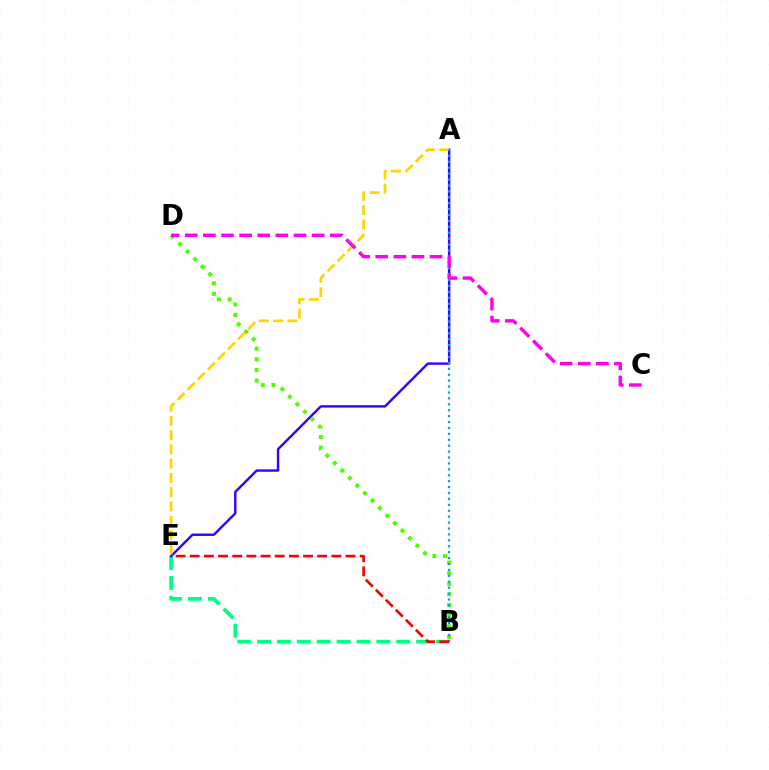{('B', 'E'): [{'color': '#00ff86', 'line_style': 'dashed', 'thickness': 2.7}, {'color': '#ff0000', 'line_style': 'dashed', 'thickness': 1.92}], ('A', 'E'): [{'color': '#3700ff', 'line_style': 'solid', 'thickness': 1.74}, {'color': '#ffd500', 'line_style': 'dashed', 'thickness': 1.94}], ('B', 'D'): [{'color': '#4fff00', 'line_style': 'dotted', 'thickness': 2.89}], ('A', 'B'): [{'color': '#009eff', 'line_style': 'dotted', 'thickness': 1.61}], ('C', 'D'): [{'color': '#ff00ed', 'line_style': 'dashed', 'thickness': 2.46}]}